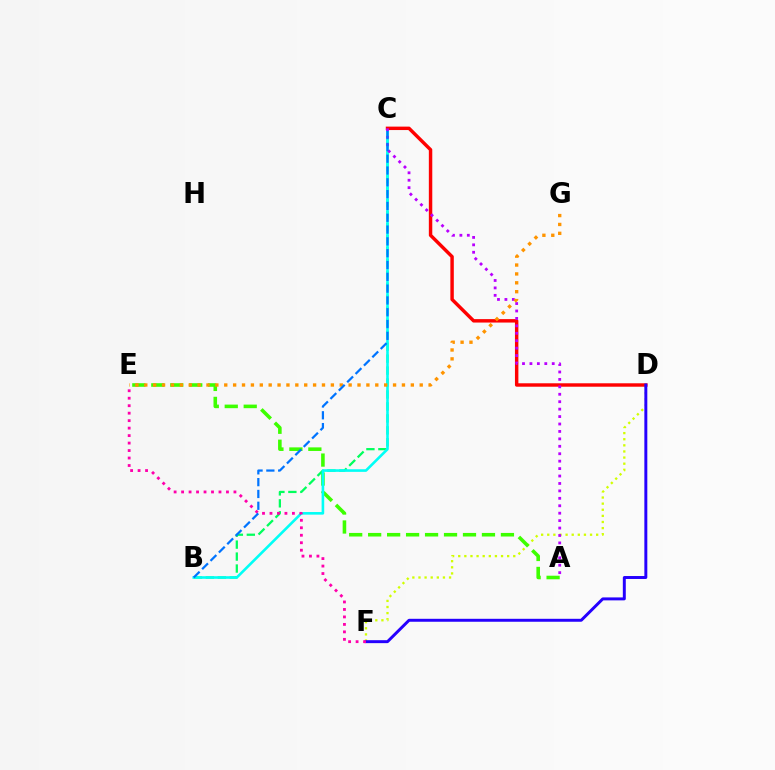{('D', 'F'): [{'color': '#d1ff00', 'line_style': 'dotted', 'thickness': 1.66}, {'color': '#2500ff', 'line_style': 'solid', 'thickness': 2.13}], ('A', 'E'): [{'color': '#3dff00', 'line_style': 'dashed', 'thickness': 2.58}], ('B', 'C'): [{'color': '#00ff5c', 'line_style': 'dashed', 'thickness': 1.62}, {'color': '#00fff6', 'line_style': 'solid', 'thickness': 1.87}, {'color': '#0074ff', 'line_style': 'dashed', 'thickness': 1.6}], ('C', 'D'): [{'color': '#ff0000', 'line_style': 'solid', 'thickness': 2.47}], ('A', 'C'): [{'color': '#b900ff', 'line_style': 'dotted', 'thickness': 2.02}], ('E', 'F'): [{'color': '#ff00ac', 'line_style': 'dotted', 'thickness': 2.03}], ('E', 'G'): [{'color': '#ff9400', 'line_style': 'dotted', 'thickness': 2.41}]}